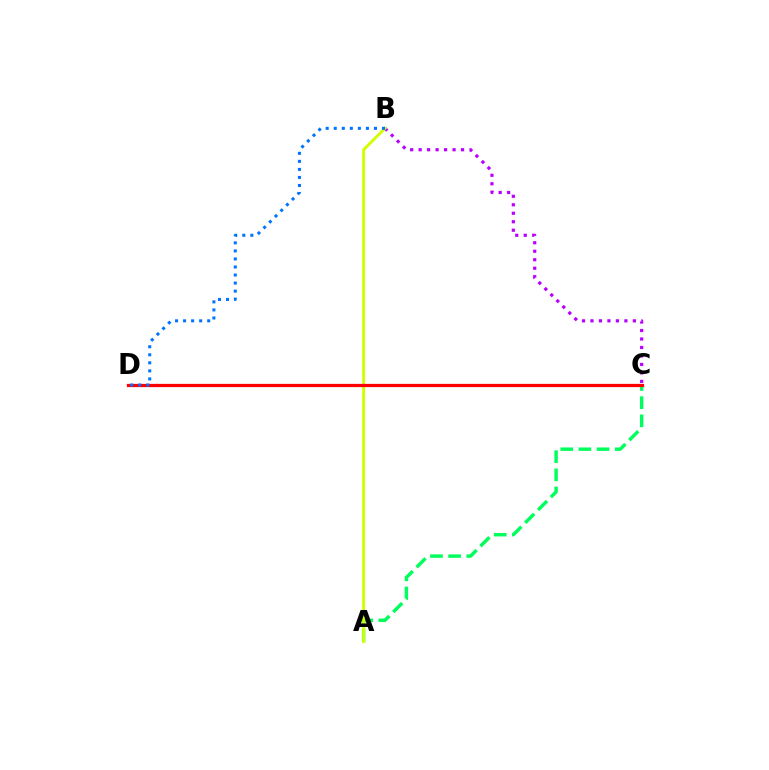{('A', 'C'): [{'color': '#00ff5c', 'line_style': 'dashed', 'thickness': 2.47}], ('B', 'C'): [{'color': '#b900ff', 'line_style': 'dotted', 'thickness': 2.3}], ('A', 'B'): [{'color': '#d1ff00', 'line_style': 'solid', 'thickness': 2.09}], ('C', 'D'): [{'color': '#ff0000', 'line_style': 'solid', 'thickness': 2.33}], ('B', 'D'): [{'color': '#0074ff', 'line_style': 'dotted', 'thickness': 2.18}]}